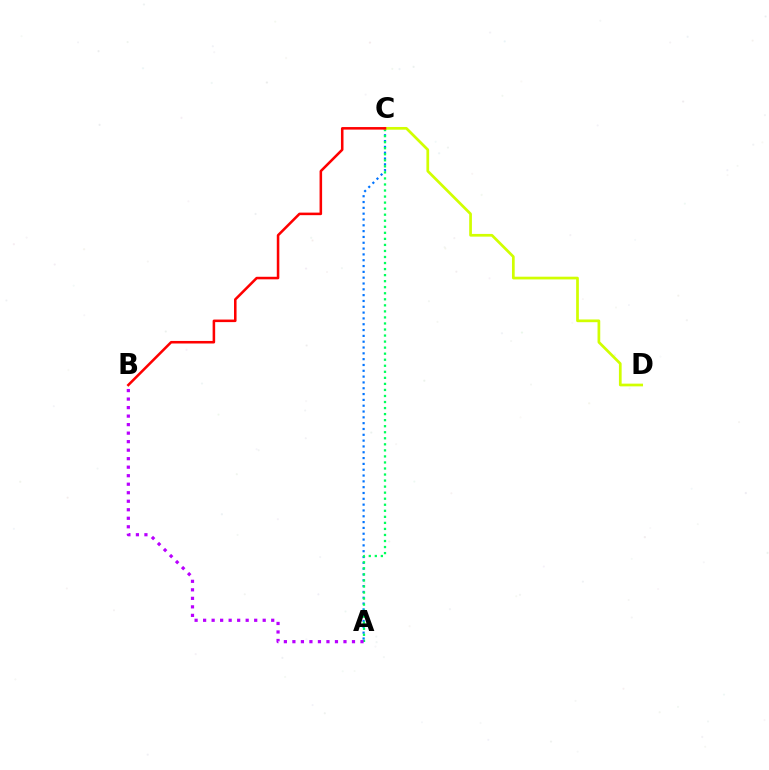{('A', 'C'): [{'color': '#0074ff', 'line_style': 'dotted', 'thickness': 1.58}, {'color': '#00ff5c', 'line_style': 'dotted', 'thickness': 1.64}], ('A', 'B'): [{'color': '#b900ff', 'line_style': 'dotted', 'thickness': 2.31}], ('C', 'D'): [{'color': '#d1ff00', 'line_style': 'solid', 'thickness': 1.96}], ('B', 'C'): [{'color': '#ff0000', 'line_style': 'solid', 'thickness': 1.83}]}